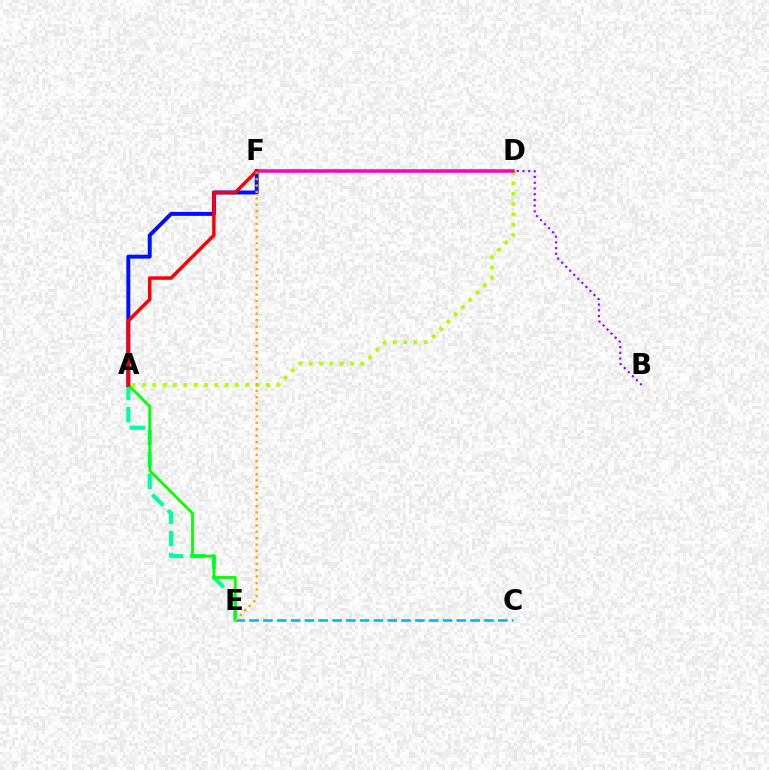{('A', 'E'): [{'color': '#00ff9d', 'line_style': 'dashed', 'thickness': 2.99}, {'color': '#08ff00', 'line_style': 'solid', 'thickness': 2.02}], ('A', 'D'): [{'color': '#b3ff00', 'line_style': 'dotted', 'thickness': 2.81}], ('A', 'F'): [{'color': '#0010ff', 'line_style': 'solid', 'thickness': 2.85}, {'color': '#ff0000', 'line_style': 'solid', 'thickness': 2.51}], ('D', 'F'): [{'color': '#ff00bd', 'line_style': 'solid', 'thickness': 2.54}], ('C', 'E'): [{'color': '#00b5ff', 'line_style': 'dashed', 'thickness': 1.88}], ('B', 'D'): [{'color': '#9b00ff', 'line_style': 'dotted', 'thickness': 1.55}], ('E', 'F'): [{'color': '#ffa500', 'line_style': 'dotted', 'thickness': 1.74}]}